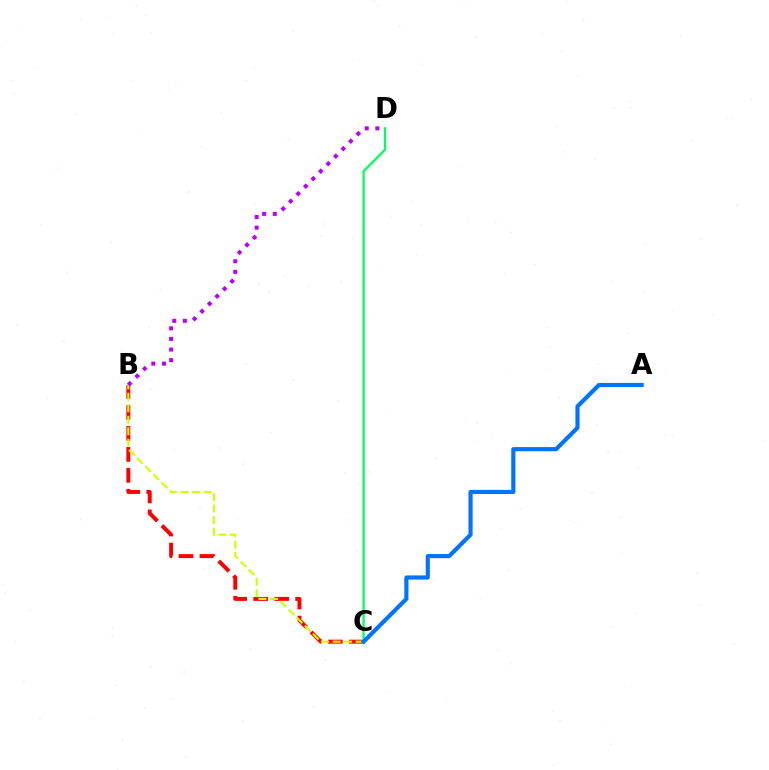{('B', 'C'): [{'color': '#ff0000', 'line_style': 'dashed', 'thickness': 2.85}, {'color': '#d1ff00', 'line_style': 'dashed', 'thickness': 1.56}], ('C', 'D'): [{'color': '#00ff5c', 'line_style': 'solid', 'thickness': 1.62}], ('B', 'D'): [{'color': '#b900ff', 'line_style': 'dotted', 'thickness': 2.88}], ('A', 'C'): [{'color': '#0074ff', 'line_style': 'solid', 'thickness': 2.98}]}